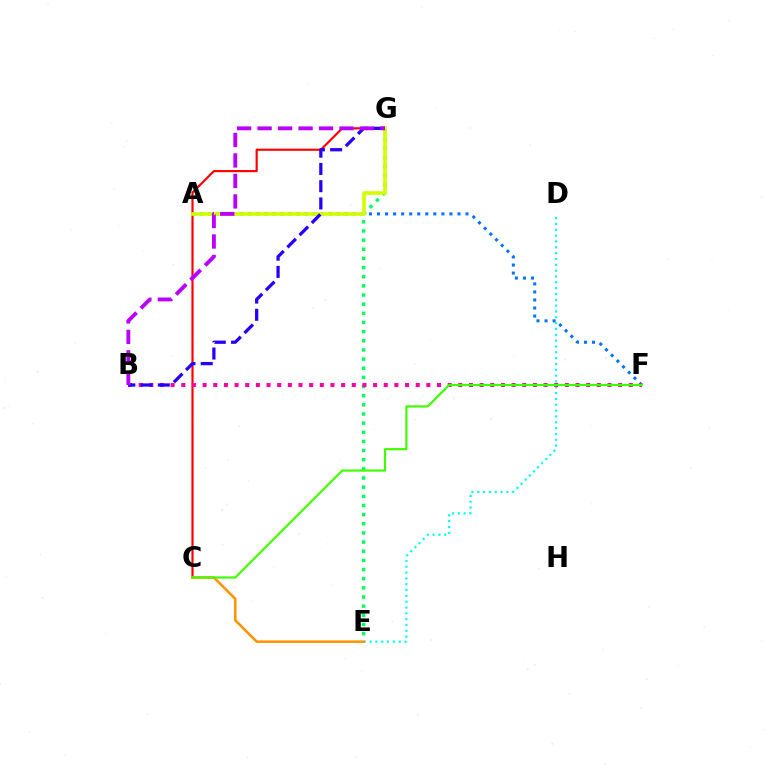{('D', 'E'): [{'color': '#00fff6', 'line_style': 'dotted', 'thickness': 1.58}], ('C', 'G'): [{'color': '#ff0000', 'line_style': 'solid', 'thickness': 1.56}], ('E', 'G'): [{'color': '#00ff5c', 'line_style': 'dotted', 'thickness': 2.49}], ('C', 'E'): [{'color': '#ff9400', 'line_style': 'solid', 'thickness': 1.85}], ('A', 'F'): [{'color': '#0074ff', 'line_style': 'dotted', 'thickness': 2.19}], ('B', 'F'): [{'color': '#ff00ac', 'line_style': 'dotted', 'thickness': 2.9}], ('A', 'G'): [{'color': '#d1ff00', 'line_style': 'solid', 'thickness': 2.62}], ('B', 'G'): [{'color': '#2500ff', 'line_style': 'dashed', 'thickness': 2.34}, {'color': '#b900ff', 'line_style': 'dashed', 'thickness': 2.78}], ('C', 'F'): [{'color': '#3dff00', 'line_style': 'solid', 'thickness': 1.57}]}